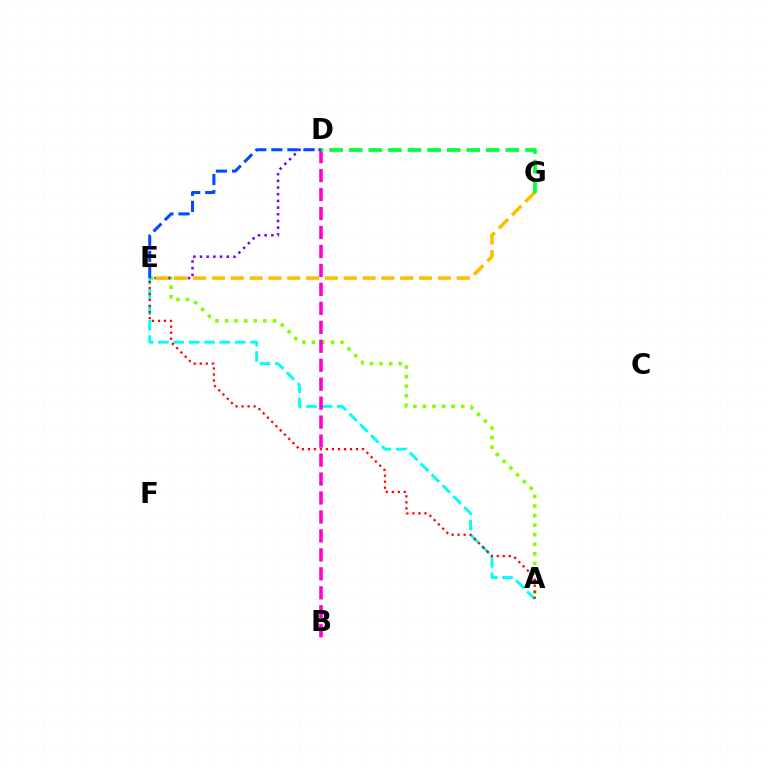{('A', 'E'): [{'color': '#84ff00', 'line_style': 'dotted', 'thickness': 2.6}, {'color': '#00fff6', 'line_style': 'dashed', 'thickness': 2.09}, {'color': '#ff0000', 'line_style': 'dotted', 'thickness': 1.63}], ('D', 'E'): [{'color': '#7200ff', 'line_style': 'dotted', 'thickness': 1.82}, {'color': '#004bff', 'line_style': 'dashed', 'thickness': 2.18}], ('E', 'G'): [{'color': '#ffbd00', 'line_style': 'dashed', 'thickness': 2.56}], ('B', 'D'): [{'color': '#ff00cf', 'line_style': 'dashed', 'thickness': 2.58}], ('D', 'G'): [{'color': '#00ff39', 'line_style': 'dashed', 'thickness': 2.66}]}